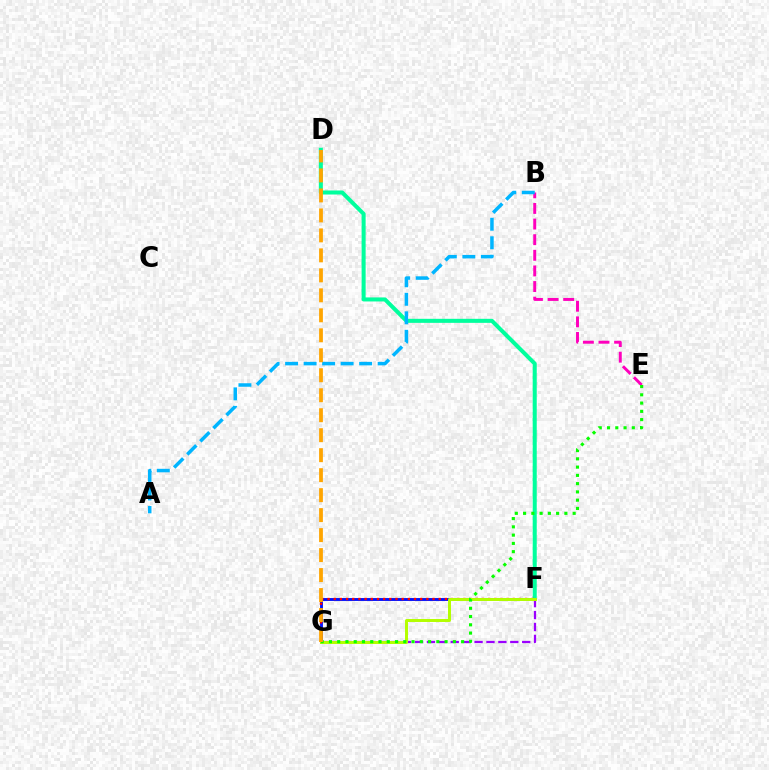{('B', 'E'): [{'color': '#ff00bd', 'line_style': 'dashed', 'thickness': 2.12}], ('D', 'F'): [{'color': '#00ff9d', 'line_style': 'solid', 'thickness': 2.91}], ('F', 'G'): [{'color': '#0010ff', 'line_style': 'solid', 'thickness': 2.07}, {'color': '#ff0000', 'line_style': 'dotted', 'thickness': 1.68}, {'color': '#9b00ff', 'line_style': 'dashed', 'thickness': 1.62}, {'color': '#b3ff00', 'line_style': 'solid', 'thickness': 2.14}], ('A', 'B'): [{'color': '#00b5ff', 'line_style': 'dashed', 'thickness': 2.51}], ('E', 'G'): [{'color': '#08ff00', 'line_style': 'dotted', 'thickness': 2.24}], ('D', 'G'): [{'color': '#ffa500', 'line_style': 'dashed', 'thickness': 2.71}]}